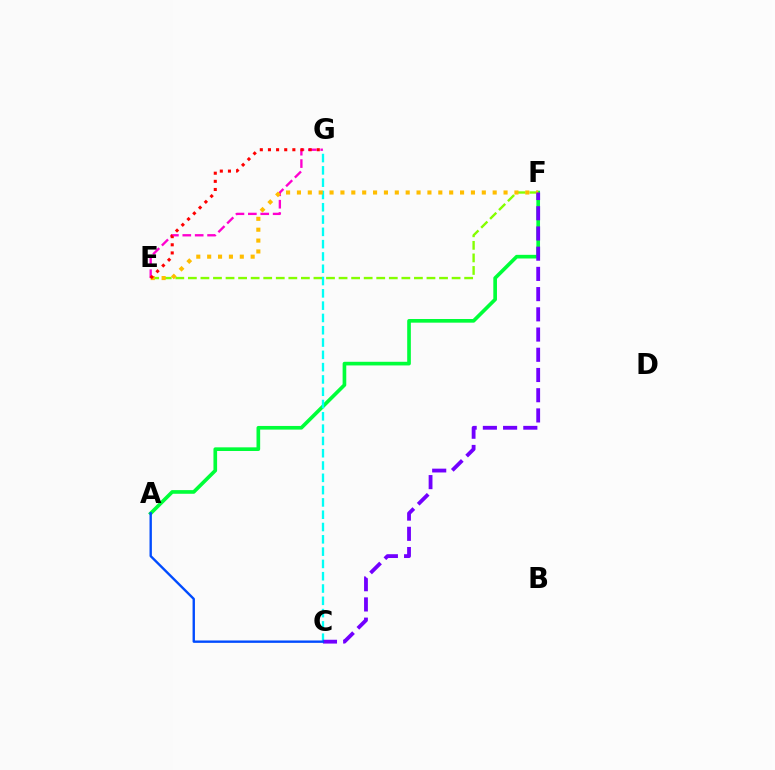{('A', 'F'): [{'color': '#00ff39', 'line_style': 'solid', 'thickness': 2.63}], ('E', 'F'): [{'color': '#84ff00', 'line_style': 'dashed', 'thickness': 1.71}, {'color': '#ffbd00', 'line_style': 'dotted', 'thickness': 2.95}], ('E', 'G'): [{'color': '#ff00cf', 'line_style': 'dashed', 'thickness': 1.68}, {'color': '#ff0000', 'line_style': 'dotted', 'thickness': 2.21}], ('C', 'G'): [{'color': '#00fff6', 'line_style': 'dashed', 'thickness': 1.67}], ('C', 'F'): [{'color': '#7200ff', 'line_style': 'dashed', 'thickness': 2.75}], ('A', 'C'): [{'color': '#004bff', 'line_style': 'solid', 'thickness': 1.71}]}